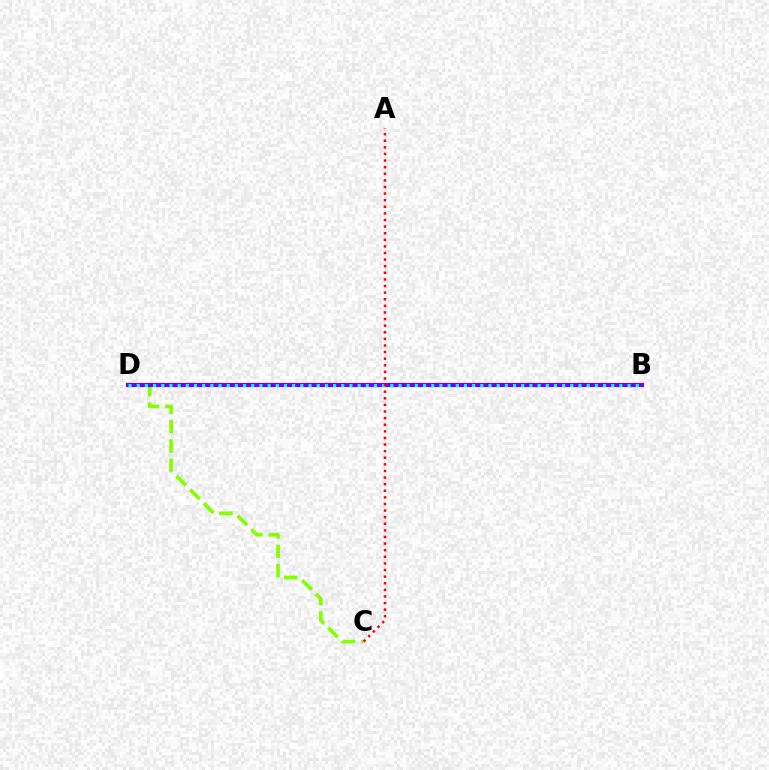{('C', 'D'): [{'color': '#84ff00', 'line_style': 'dashed', 'thickness': 2.64}], ('B', 'D'): [{'color': '#7200ff', 'line_style': 'solid', 'thickness': 2.99}, {'color': '#00fff6', 'line_style': 'dotted', 'thickness': 2.22}], ('A', 'C'): [{'color': '#ff0000', 'line_style': 'dotted', 'thickness': 1.79}]}